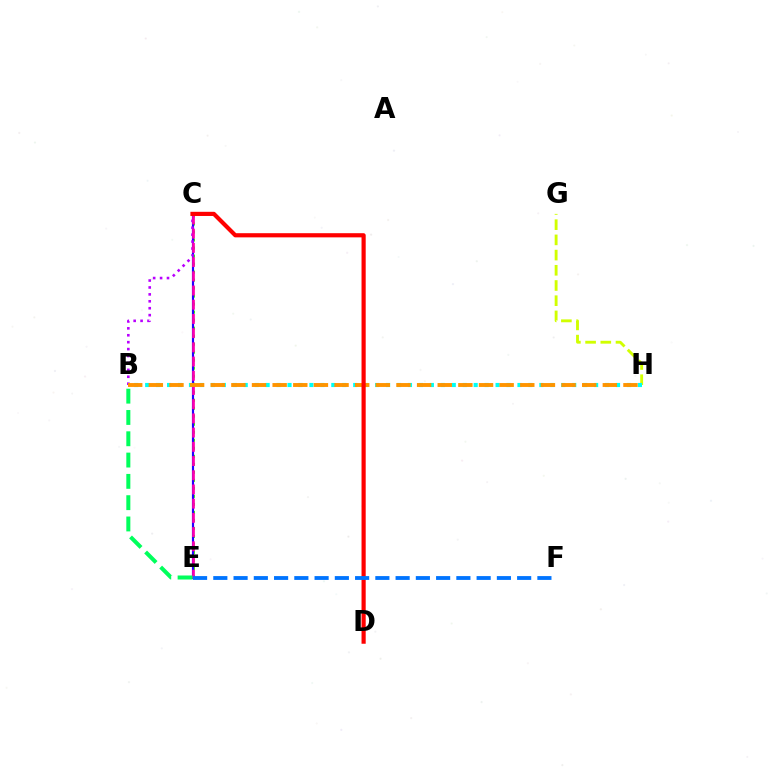{('C', 'E'): [{'color': '#3dff00', 'line_style': 'dotted', 'thickness': 2.18}, {'color': '#2500ff', 'line_style': 'solid', 'thickness': 1.56}, {'color': '#ff00ac', 'line_style': 'dashed', 'thickness': 1.93}], ('B', 'C'): [{'color': '#b900ff', 'line_style': 'dotted', 'thickness': 1.88}], ('G', 'H'): [{'color': '#d1ff00', 'line_style': 'dashed', 'thickness': 2.07}], ('B', 'H'): [{'color': '#00fff6', 'line_style': 'dotted', 'thickness': 2.98}, {'color': '#ff9400', 'line_style': 'dashed', 'thickness': 2.8}], ('C', 'D'): [{'color': '#ff0000', 'line_style': 'solid', 'thickness': 3.0}], ('E', 'F'): [{'color': '#0074ff', 'line_style': 'dashed', 'thickness': 2.75}], ('B', 'E'): [{'color': '#00ff5c', 'line_style': 'dashed', 'thickness': 2.89}]}